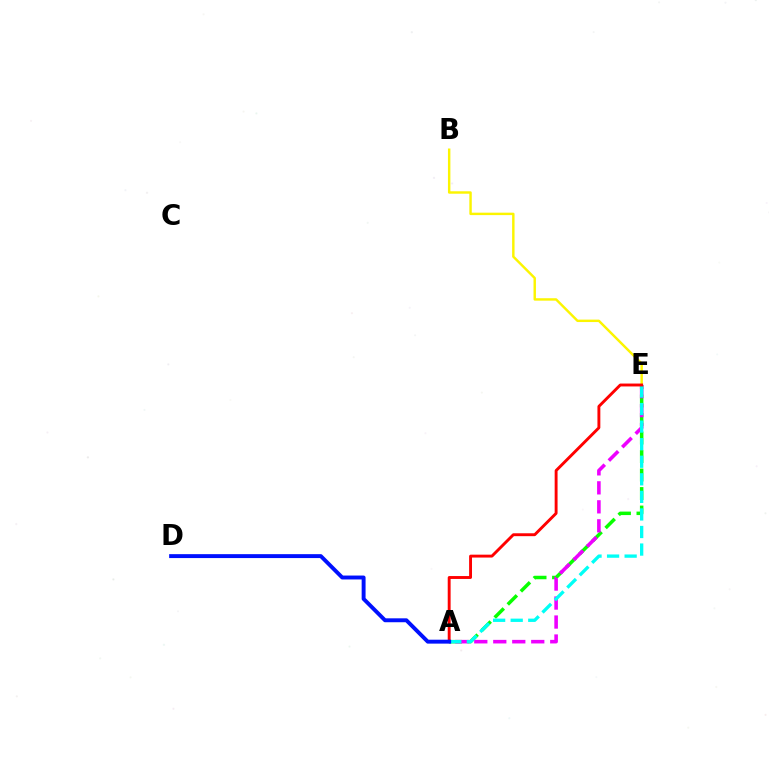{('B', 'E'): [{'color': '#fcf500', 'line_style': 'solid', 'thickness': 1.75}], ('A', 'E'): [{'color': '#08ff00', 'line_style': 'dashed', 'thickness': 2.51}, {'color': '#ee00ff', 'line_style': 'dashed', 'thickness': 2.58}, {'color': '#00fff6', 'line_style': 'dashed', 'thickness': 2.39}, {'color': '#ff0000', 'line_style': 'solid', 'thickness': 2.08}], ('A', 'D'): [{'color': '#0010ff', 'line_style': 'solid', 'thickness': 2.82}]}